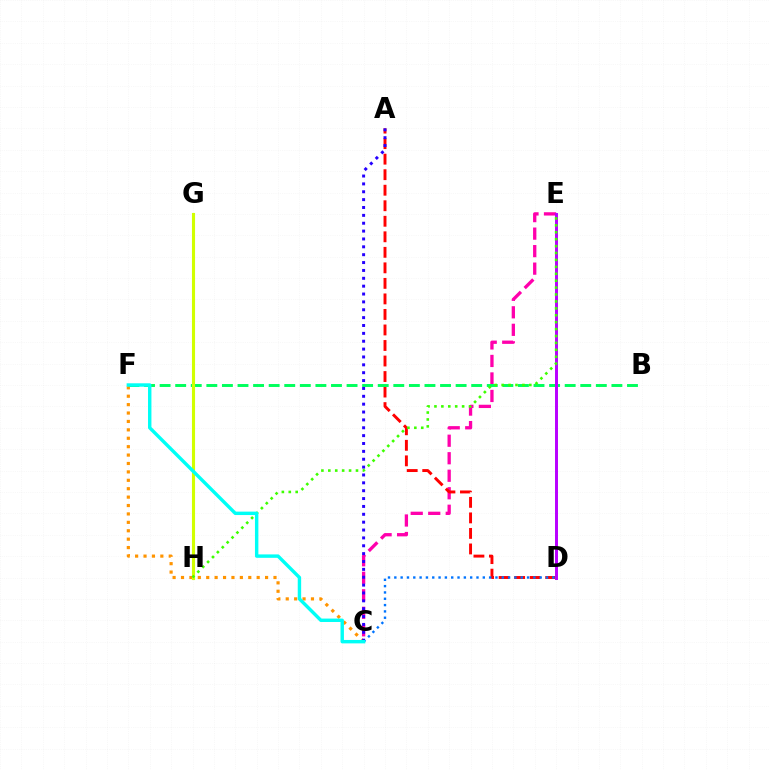{('C', 'E'): [{'color': '#ff00ac', 'line_style': 'dashed', 'thickness': 2.38}], ('A', 'D'): [{'color': '#ff0000', 'line_style': 'dashed', 'thickness': 2.11}], ('B', 'F'): [{'color': '#00ff5c', 'line_style': 'dashed', 'thickness': 2.12}], ('C', 'F'): [{'color': '#ff9400', 'line_style': 'dotted', 'thickness': 2.28}, {'color': '#00fff6', 'line_style': 'solid', 'thickness': 2.46}], ('G', 'H'): [{'color': '#d1ff00', 'line_style': 'solid', 'thickness': 2.24}], ('C', 'D'): [{'color': '#0074ff', 'line_style': 'dotted', 'thickness': 1.72}], ('D', 'E'): [{'color': '#b900ff', 'line_style': 'solid', 'thickness': 2.13}], ('A', 'C'): [{'color': '#2500ff', 'line_style': 'dotted', 'thickness': 2.14}], ('E', 'H'): [{'color': '#3dff00', 'line_style': 'dotted', 'thickness': 1.88}]}